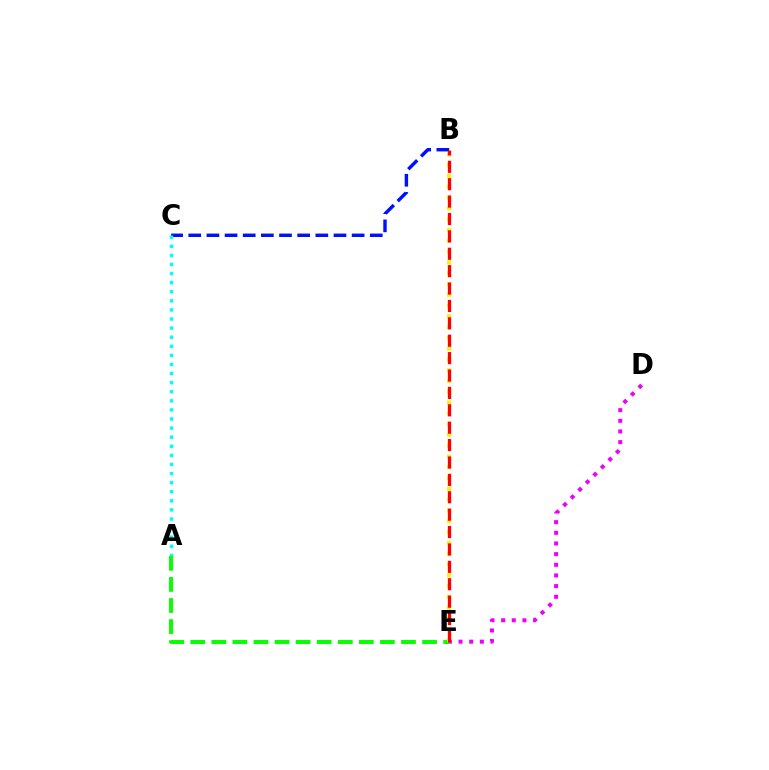{('B', 'C'): [{'color': '#0010ff', 'line_style': 'dashed', 'thickness': 2.47}], ('D', 'E'): [{'color': '#ee00ff', 'line_style': 'dotted', 'thickness': 2.9}], ('A', 'C'): [{'color': '#00fff6', 'line_style': 'dotted', 'thickness': 2.47}], ('A', 'E'): [{'color': '#08ff00', 'line_style': 'dashed', 'thickness': 2.86}], ('B', 'E'): [{'color': '#fcf500', 'line_style': 'dotted', 'thickness': 2.93}, {'color': '#ff0000', 'line_style': 'dashed', 'thickness': 2.36}]}